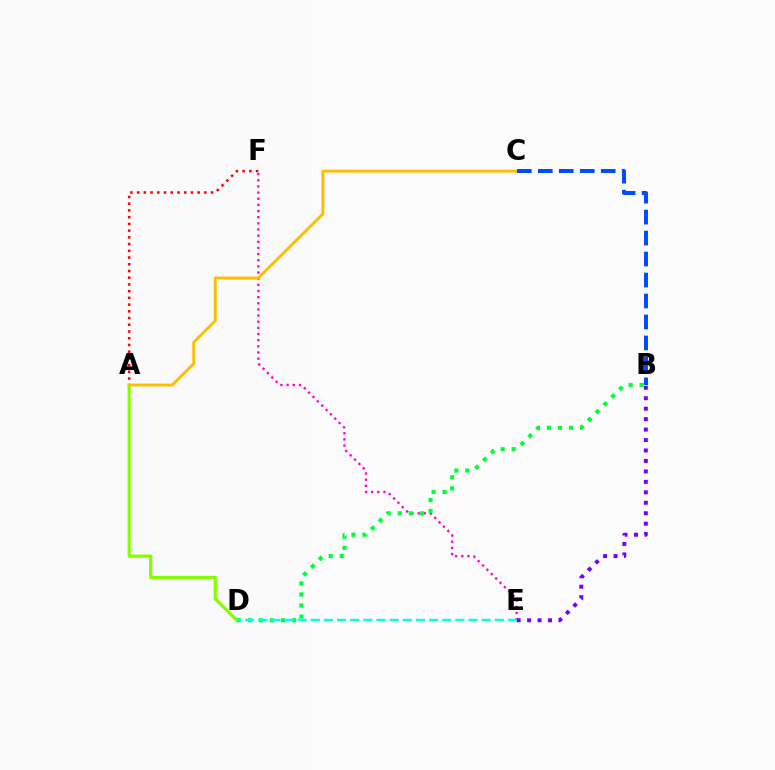{('A', 'F'): [{'color': '#ff0000', 'line_style': 'dotted', 'thickness': 1.83}], ('E', 'F'): [{'color': '#ff00cf', 'line_style': 'dotted', 'thickness': 1.67}], ('A', 'D'): [{'color': '#84ff00', 'line_style': 'solid', 'thickness': 2.3}], ('A', 'C'): [{'color': '#ffbd00', 'line_style': 'solid', 'thickness': 2.1}], ('B', 'E'): [{'color': '#7200ff', 'line_style': 'dotted', 'thickness': 2.84}], ('B', 'D'): [{'color': '#00ff39', 'line_style': 'dotted', 'thickness': 3.0}], ('D', 'E'): [{'color': '#00fff6', 'line_style': 'dashed', 'thickness': 1.78}], ('B', 'C'): [{'color': '#004bff', 'line_style': 'dashed', 'thickness': 2.85}]}